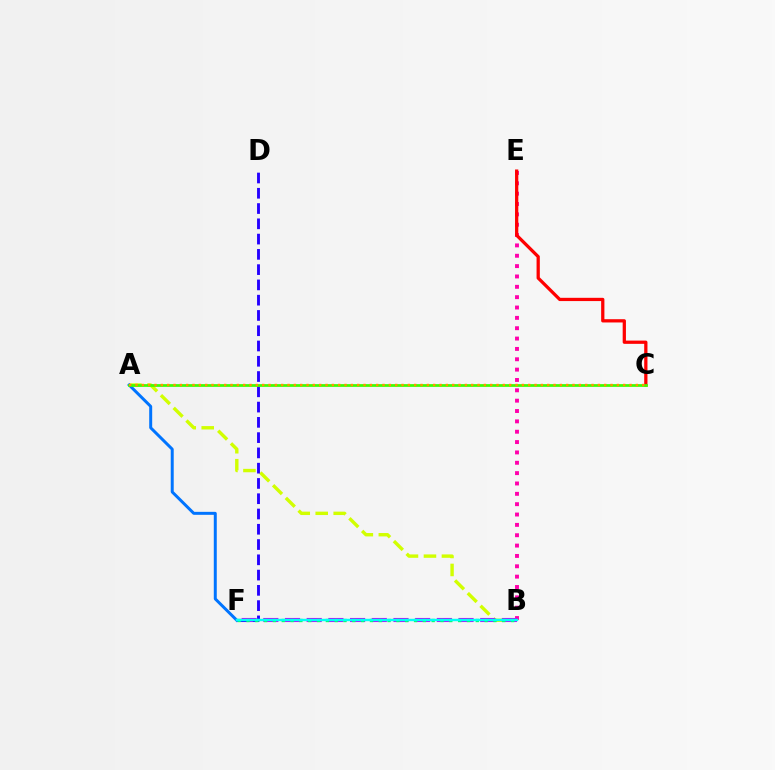{('A', 'B'): [{'color': '#d1ff00', 'line_style': 'dashed', 'thickness': 2.44}], ('B', 'E'): [{'color': '#ff00ac', 'line_style': 'dotted', 'thickness': 2.81}], ('B', 'F'): [{'color': '#b900ff', 'line_style': 'dashed', 'thickness': 2.95}, {'color': '#00ff5c', 'line_style': 'dotted', 'thickness': 2.4}, {'color': '#00fff6', 'line_style': 'solid', 'thickness': 1.75}], ('C', 'E'): [{'color': '#ff0000', 'line_style': 'solid', 'thickness': 2.34}], ('D', 'F'): [{'color': '#2500ff', 'line_style': 'dashed', 'thickness': 2.07}], ('A', 'F'): [{'color': '#0074ff', 'line_style': 'solid', 'thickness': 2.14}], ('A', 'C'): [{'color': '#3dff00', 'line_style': 'solid', 'thickness': 1.98}, {'color': '#ff9400', 'line_style': 'dotted', 'thickness': 1.72}]}